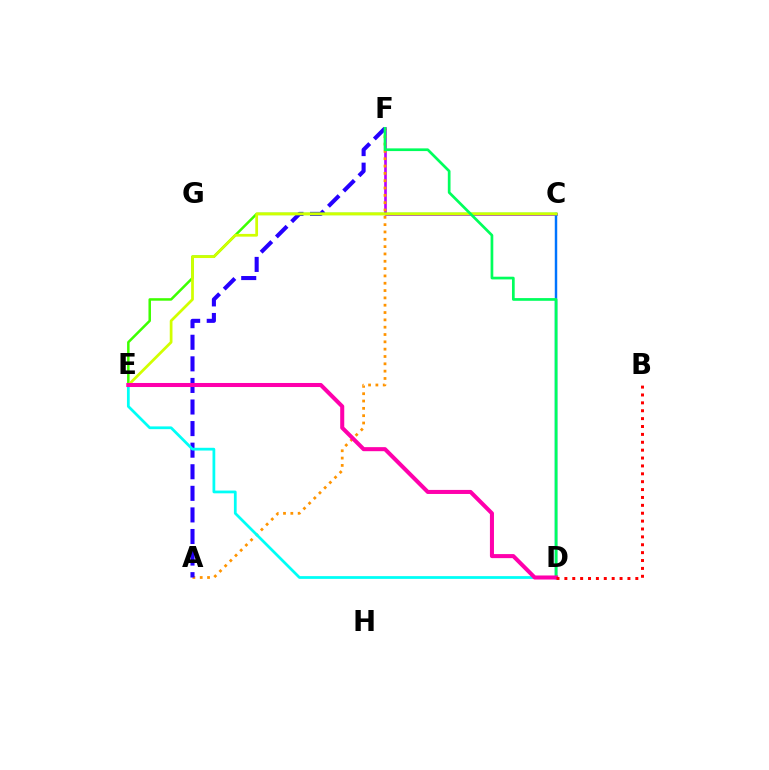{('C', 'F'): [{'color': '#b900ff', 'line_style': 'solid', 'thickness': 1.91}], ('C', 'D'): [{'color': '#0074ff', 'line_style': 'solid', 'thickness': 1.76}], ('A', 'F'): [{'color': '#ff9400', 'line_style': 'dotted', 'thickness': 1.99}, {'color': '#2500ff', 'line_style': 'dashed', 'thickness': 2.93}], ('C', 'E'): [{'color': '#3dff00', 'line_style': 'solid', 'thickness': 1.81}, {'color': '#d1ff00', 'line_style': 'solid', 'thickness': 1.97}], ('D', 'E'): [{'color': '#00fff6', 'line_style': 'solid', 'thickness': 1.98}, {'color': '#ff00ac', 'line_style': 'solid', 'thickness': 2.91}], ('D', 'F'): [{'color': '#00ff5c', 'line_style': 'solid', 'thickness': 1.95}], ('B', 'D'): [{'color': '#ff0000', 'line_style': 'dotted', 'thickness': 2.14}]}